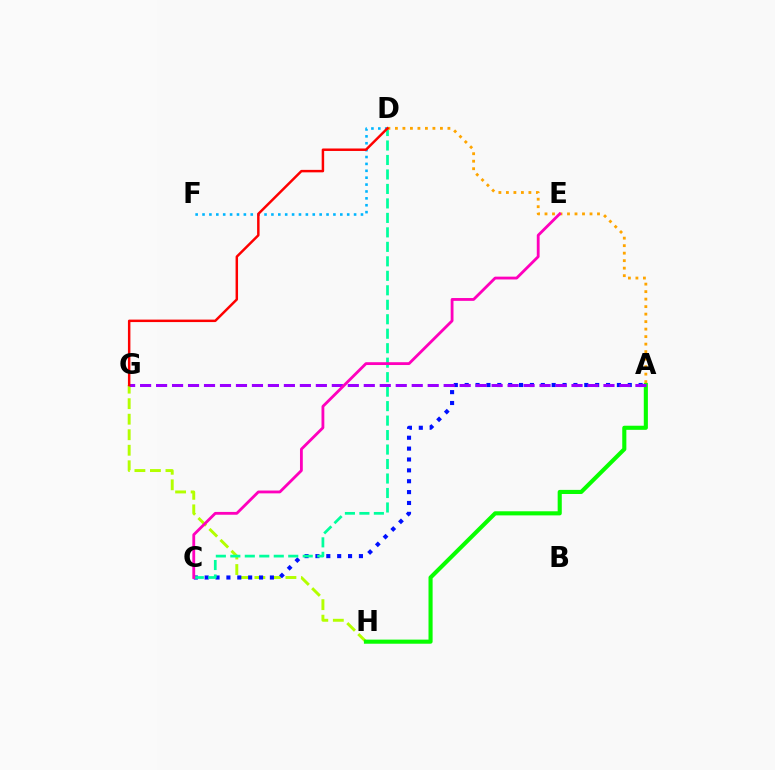{('G', 'H'): [{'color': '#b3ff00', 'line_style': 'dashed', 'thickness': 2.11}], ('A', 'H'): [{'color': '#08ff00', 'line_style': 'solid', 'thickness': 2.96}], ('A', 'C'): [{'color': '#0010ff', 'line_style': 'dotted', 'thickness': 2.95}], ('C', 'D'): [{'color': '#00ff9d', 'line_style': 'dashed', 'thickness': 1.97}], ('A', 'D'): [{'color': '#ffa500', 'line_style': 'dotted', 'thickness': 2.04}], ('A', 'G'): [{'color': '#9b00ff', 'line_style': 'dashed', 'thickness': 2.17}], ('D', 'F'): [{'color': '#00b5ff', 'line_style': 'dotted', 'thickness': 1.87}], ('C', 'E'): [{'color': '#ff00bd', 'line_style': 'solid', 'thickness': 2.03}], ('D', 'G'): [{'color': '#ff0000', 'line_style': 'solid', 'thickness': 1.78}]}